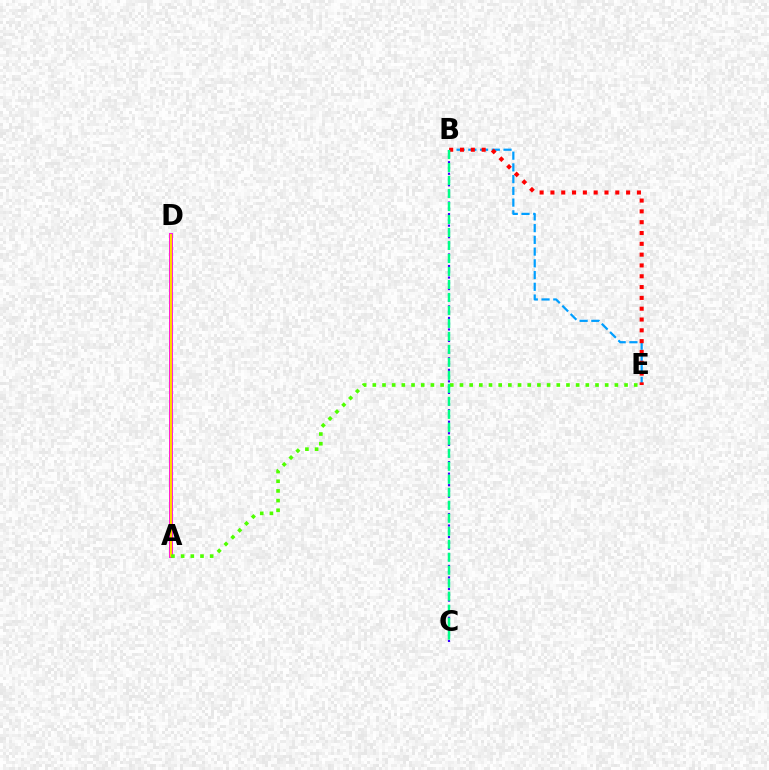{('A', 'D'): [{'color': '#ff00ed', 'line_style': 'solid', 'thickness': 2.81}, {'color': '#ffd500', 'line_style': 'solid', 'thickness': 1.6}], ('B', 'E'): [{'color': '#009eff', 'line_style': 'dashed', 'thickness': 1.59}, {'color': '#ff0000', 'line_style': 'dotted', 'thickness': 2.94}], ('B', 'C'): [{'color': '#3700ff', 'line_style': 'dotted', 'thickness': 1.57}, {'color': '#00ff86', 'line_style': 'dashed', 'thickness': 1.76}], ('A', 'E'): [{'color': '#4fff00', 'line_style': 'dotted', 'thickness': 2.63}]}